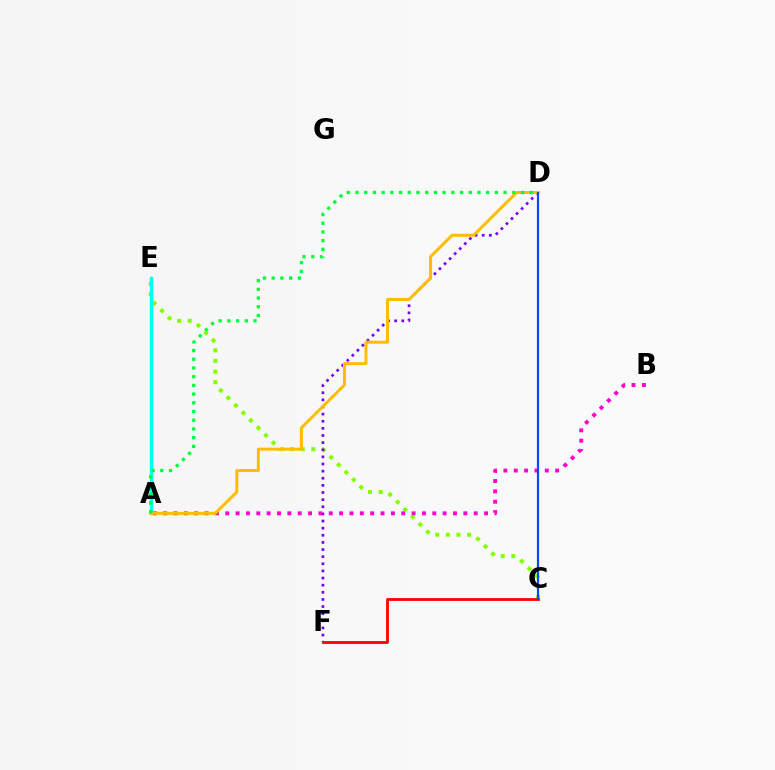{('C', 'E'): [{'color': '#84ff00', 'line_style': 'dotted', 'thickness': 2.88}], ('D', 'F'): [{'color': '#7200ff', 'line_style': 'dotted', 'thickness': 1.94}], ('A', 'B'): [{'color': '#ff00cf', 'line_style': 'dotted', 'thickness': 2.81}], ('A', 'E'): [{'color': '#00fff6', 'line_style': 'solid', 'thickness': 2.41}], ('A', 'D'): [{'color': '#ffbd00', 'line_style': 'solid', 'thickness': 2.15}, {'color': '#00ff39', 'line_style': 'dotted', 'thickness': 2.37}], ('C', 'F'): [{'color': '#ff0000', 'line_style': 'solid', 'thickness': 2.03}], ('C', 'D'): [{'color': '#004bff', 'line_style': 'solid', 'thickness': 1.56}]}